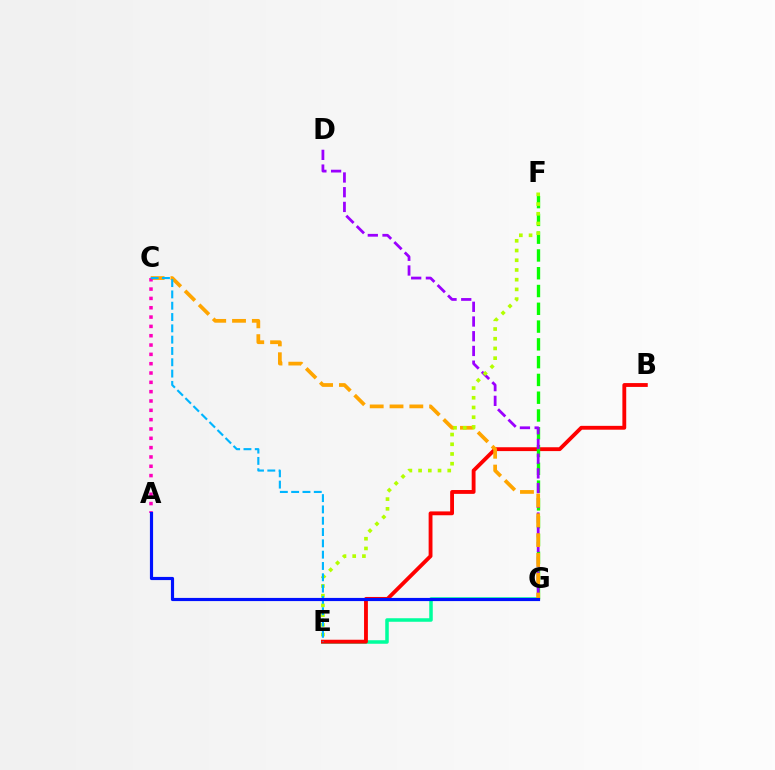{('E', 'G'): [{'color': '#00ff9d', 'line_style': 'solid', 'thickness': 2.54}], ('B', 'E'): [{'color': '#ff0000', 'line_style': 'solid', 'thickness': 2.77}], ('F', 'G'): [{'color': '#08ff00', 'line_style': 'dashed', 'thickness': 2.42}], ('D', 'G'): [{'color': '#9b00ff', 'line_style': 'dashed', 'thickness': 2.0}], ('C', 'G'): [{'color': '#ffa500', 'line_style': 'dashed', 'thickness': 2.69}], ('E', 'F'): [{'color': '#b3ff00', 'line_style': 'dotted', 'thickness': 2.64}], ('A', 'C'): [{'color': '#ff00bd', 'line_style': 'dotted', 'thickness': 2.53}], ('C', 'E'): [{'color': '#00b5ff', 'line_style': 'dashed', 'thickness': 1.54}], ('A', 'G'): [{'color': '#0010ff', 'line_style': 'solid', 'thickness': 2.28}]}